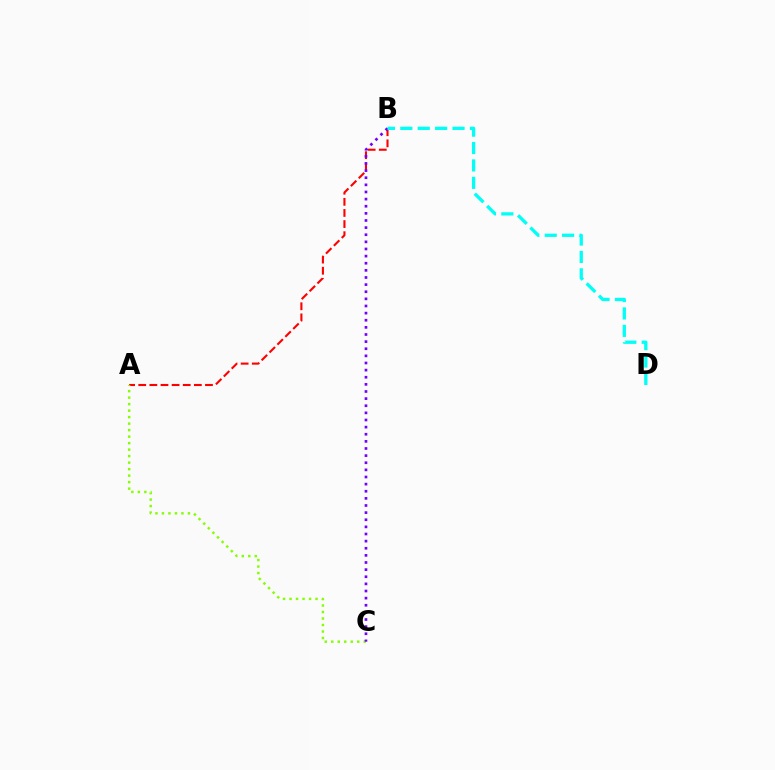{('A', 'B'): [{'color': '#ff0000', 'line_style': 'dashed', 'thickness': 1.51}], ('A', 'C'): [{'color': '#84ff00', 'line_style': 'dotted', 'thickness': 1.77}], ('B', 'C'): [{'color': '#7200ff', 'line_style': 'dotted', 'thickness': 1.94}], ('B', 'D'): [{'color': '#00fff6', 'line_style': 'dashed', 'thickness': 2.36}]}